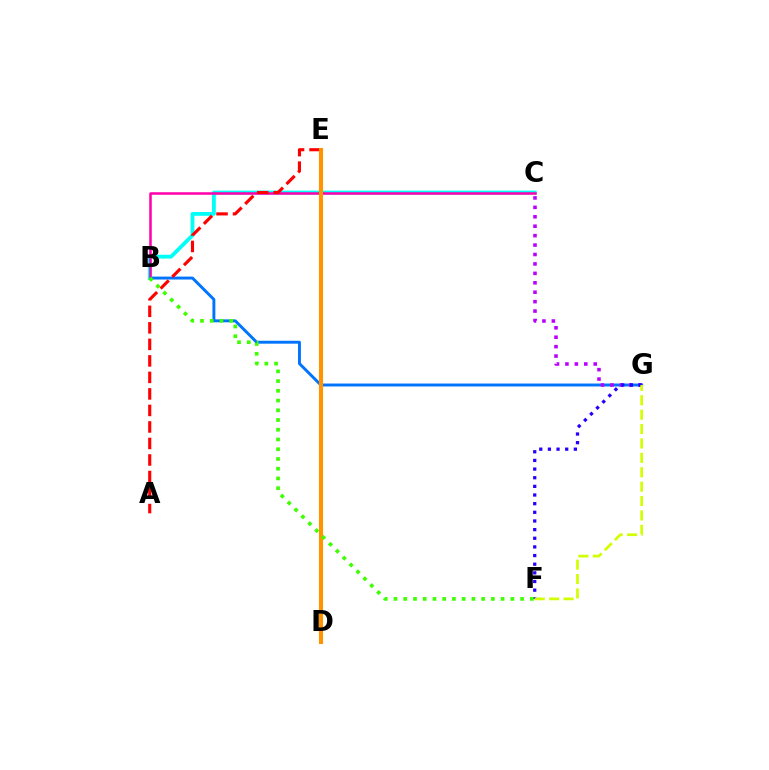{('B', 'G'): [{'color': '#0074ff', 'line_style': 'solid', 'thickness': 2.11}], ('B', 'C'): [{'color': '#00fff6', 'line_style': 'solid', 'thickness': 2.74}, {'color': '#ff00ac', 'line_style': 'solid', 'thickness': 1.82}], ('C', 'G'): [{'color': '#b900ff', 'line_style': 'dotted', 'thickness': 2.56}], ('D', 'E'): [{'color': '#00ff5c', 'line_style': 'solid', 'thickness': 2.72}, {'color': '#ff9400', 'line_style': 'solid', 'thickness': 2.95}], ('F', 'G'): [{'color': '#2500ff', 'line_style': 'dotted', 'thickness': 2.35}, {'color': '#d1ff00', 'line_style': 'dashed', 'thickness': 1.96}], ('A', 'E'): [{'color': '#ff0000', 'line_style': 'dashed', 'thickness': 2.24}], ('B', 'F'): [{'color': '#3dff00', 'line_style': 'dotted', 'thickness': 2.65}]}